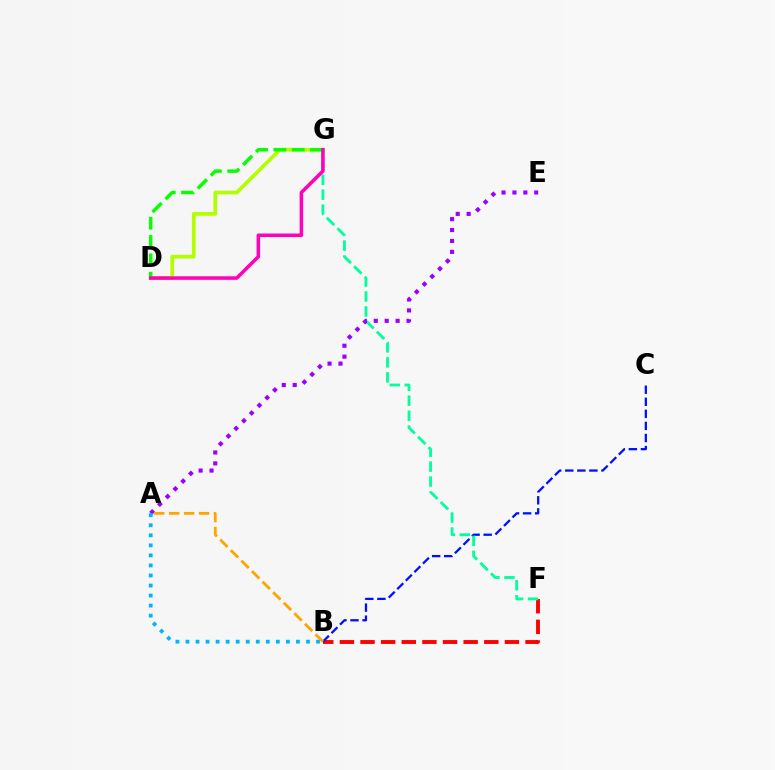{('B', 'F'): [{'color': '#ff0000', 'line_style': 'dashed', 'thickness': 2.8}], ('B', 'C'): [{'color': '#0010ff', 'line_style': 'dashed', 'thickness': 1.64}], ('F', 'G'): [{'color': '#00ff9d', 'line_style': 'dashed', 'thickness': 2.03}], ('A', 'E'): [{'color': '#9b00ff', 'line_style': 'dotted', 'thickness': 2.97}], ('A', 'B'): [{'color': '#00b5ff', 'line_style': 'dotted', 'thickness': 2.73}, {'color': '#ffa500', 'line_style': 'dashed', 'thickness': 2.03}], ('D', 'G'): [{'color': '#b3ff00', 'line_style': 'solid', 'thickness': 2.68}, {'color': '#08ff00', 'line_style': 'dashed', 'thickness': 2.49}, {'color': '#ff00bd', 'line_style': 'solid', 'thickness': 2.55}]}